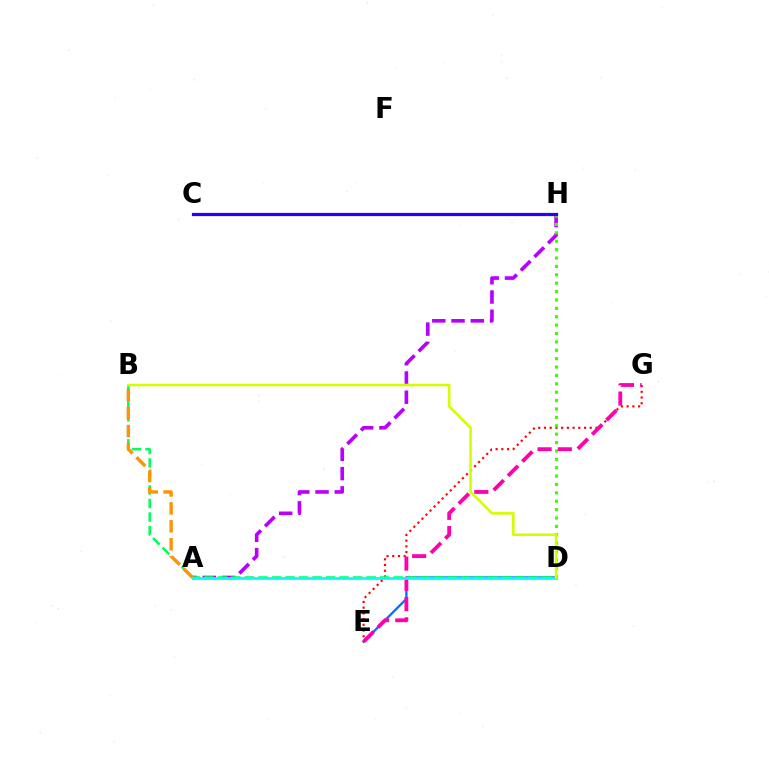{('E', 'G'): [{'color': '#ff0000', 'line_style': 'dotted', 'thickness': 1.55}, {'color': '#ff00ac', 'line_style': 'dashed', 'thickness': 2.75}], ('A', 'H'): [{'color': '#b900ff', 'line_style': 'dashed', 'thickness': 2.62}], ('D', 'H'): [{'color': '#3dff00', 'line_style': 'dotted', 'thickness': 2.28}], ('D', 'E'): [{'color': '#0074ff', 'line_style': 'solid', 'thickness': 1.68}], ('B', 'D'): [{'color': '#00ff5c', 'line_style': 'dashed', 'thickness': 1.84}, {'color': '#d1ff00', 'line_style': 'solid', 'thickness': 1.87}], ('C', 'H'): [{'color': '#2500ff', 'line_style': 'solid', 'thickness': 2.31}], ('A', 'B'): [{'color': '#ff9400', 'line_style': 'dashed', 'thickness': 2.44}], ('A', 'D'): [{'color': '#00fff6', 'line_style': 'solid', 'thickness': 1.99}]}